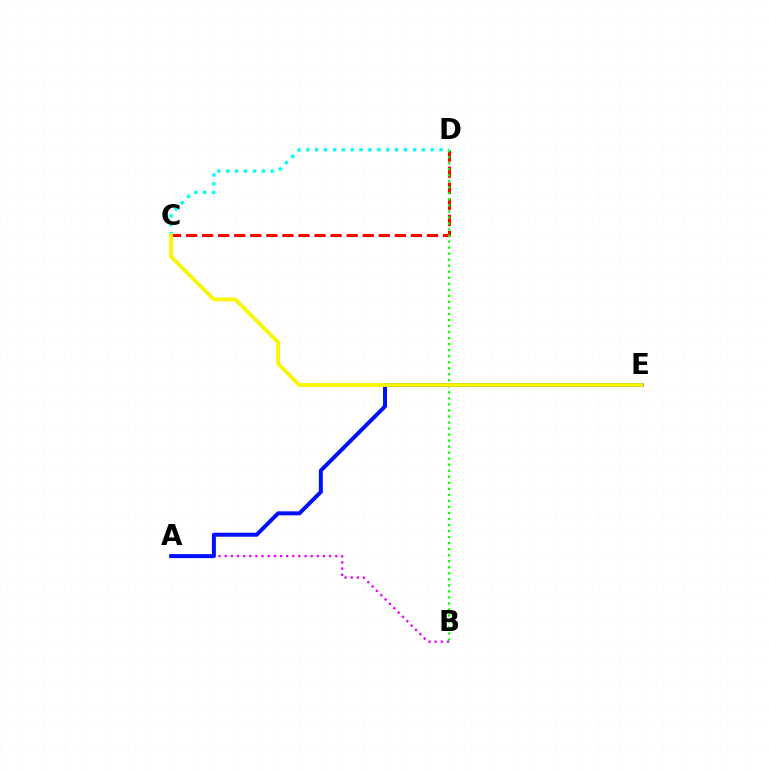{('C', 'D'): [{'color': '#ff0000', 'line_style': 'dashed', 'thickness': 2.18}, {'color': '#00fff6', 'line_style': 'dotted', 'thickness': 2.41}], ('A', 'B'): [{'color': '#ee00ff', 'line_style': 'dotted', 'thickness': 1.67}], ('B', 'D'): [{'color': '#08ff00', 'line_style': 'dotted', 'thickness': 1.64}], ('A', 'E'): [{'color': '#0010ff', 'line_style': 'solid', 'thickness': 2.87}], ('C', 'E'): [{'color': '#fcf500', 'line_style': 'solid', 'thickness': 2.73}]}